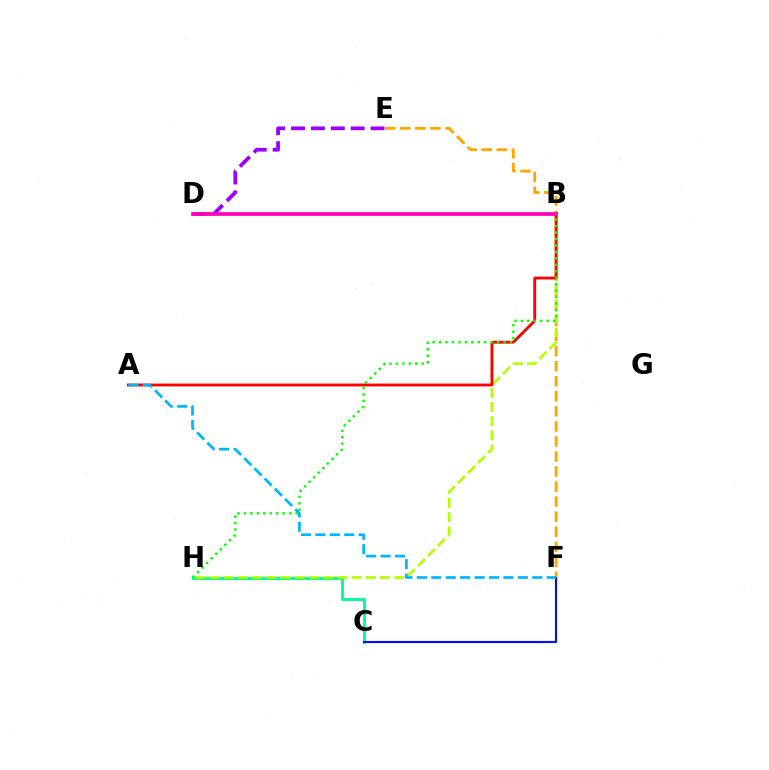{('E', 'F'): [{'color': '#ffa500', 'line_style': 'dashed', 'thickness': 2.04}], ('C', 'H'): [{'color': '#00ff9d', 'line_style': 'solid', 'thickness': 2.15}], ('B', 'H'): [{'color': '#b3ff00', 'line_style': 'dashed', 'thickness': 1.93}, {'color': '#08ff00', 'line_style': 'dotted', 'thickness': 1.75}], ('D', 'E'): [{'color': '#9b00ff', 'line_style': 'dashed', 'thickness': 2.7}], ('A', 'B'): [{'color': '#ff0000', 'line_style': 'solid', 'thickness': 2.06}], ('C', 'F'): [{'color': '#0010ff', 'line_style': 'solid', 'thickness': 1.54}], ('A', 'F'): [{'color': '#00b5ff', 'line_style': 'dashed', 'thickness': 1.96}], ('B', 'D'): [{'color': '#ff00bd', 'line_style': 'solid', 'thickness': 2.68}]}